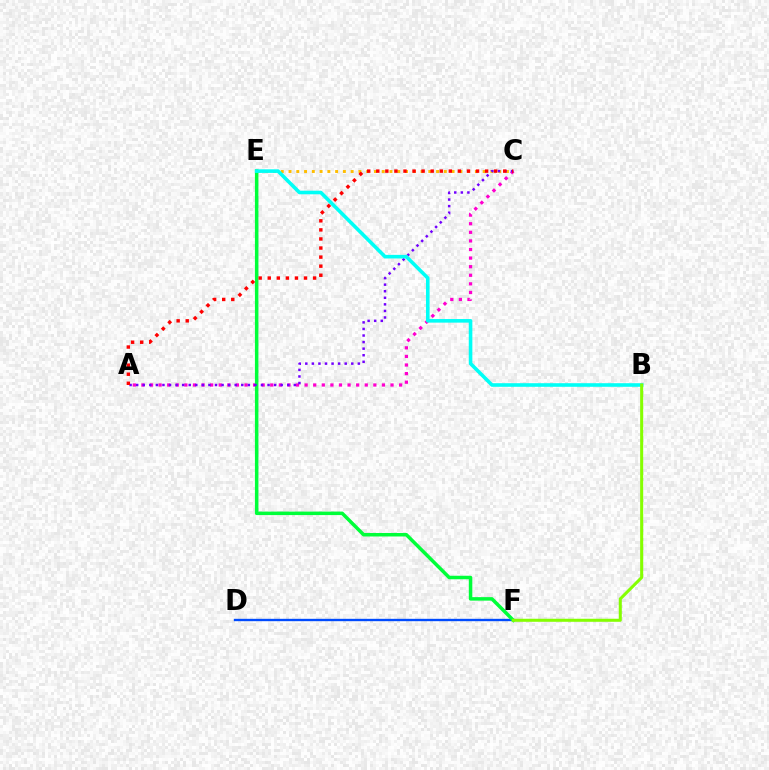{('D', 'F'): [{'color': '#004bff', 'line_style': 'solid', 'thickness': 1.7}], ('C', 'E'): [{'color': '#ffbd00', 'line_style': 'dotted', 'thickness': 2.11}], ('A', 'C'): [{'color': '#ff00cf', 'line_style': 'dotted', 'thickness': 2.33}, {'color': '#7200ff', 'line_style': 'dotted', 'thickness': 1.78}, {'color': '#ff0000', 'line_style': 'dotted', 'thickness': 2.46}], ('E', 'F'): [{'color': '#00ff39', 'line_style': 'solid', 'thickness': 2.52}], ('B', 'E'): [{'color': '#00fff6', 'line_style': 'solid', 'thickness': 2.59}], ('B', 'F'): [{'color': '#84ff00', 'line_style': 'solid', 'thickness': 2.19}]}